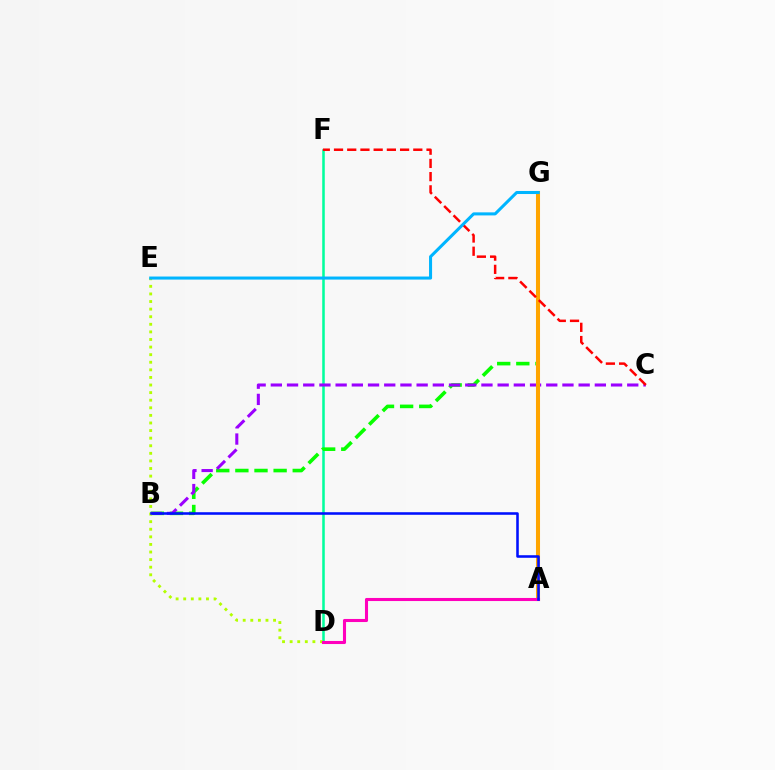{('D', 'F'): [{'color': '#00ff9d', 'line_style': 'solid', 'thickness': 1.83}], ('B', 'G'): [{'color': '#08ff00', 'line_style': 'dashed', 'thickness': 2.6}], ('B', 'C'): [{'color': '#9b00ff', 'line_style': 'dashed', 'thickness': 2.2}], ('A', 'G'): [{'color': '#ffa500', 'line_style': 'solid', 'thickness': 2.92}], ('D', 'E'): [{'color': '#b3ff00', 'line_style': 'dotted', 'thickness': 2.06}], ('C', 'F'): [{'color': '#ff0000', 'line_style': 'dashed', 'thickness': 1.8}], ('E', 'G'): [{'color': '#00b5ff', 'line_style': 'solid', 'thickness': 2.19}], ('A', 'D'): [{'color': '#ff00bd', 'line_style': 'solid', 'thickness': 2.21}], ('A', 'B'): [{'color': '#0010ff', 'line_style': 'solid', 'thickness': 1.85}]}